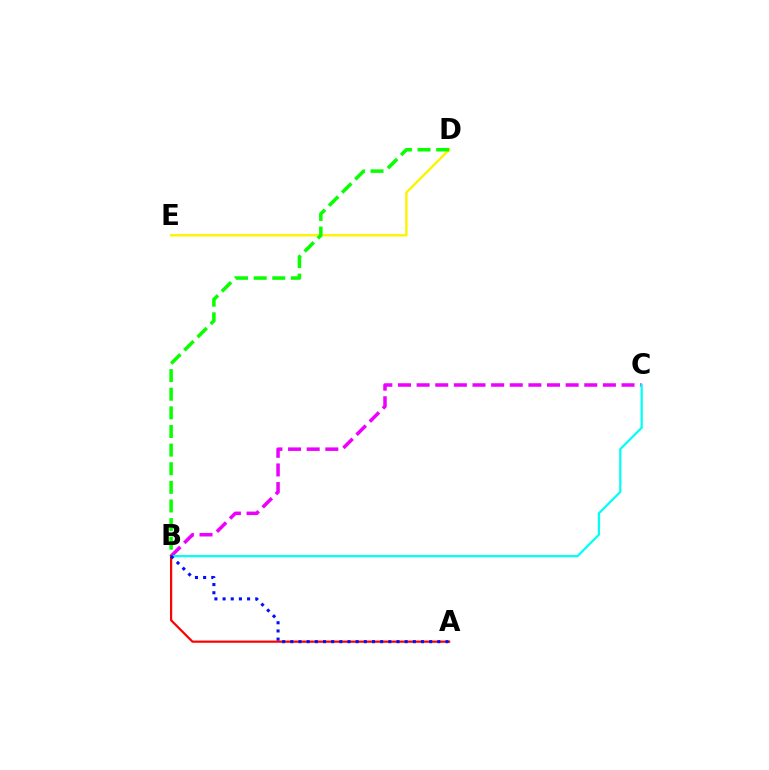{('D', 'E'): [{'color': '#fcf500', 'line_style': 'solid', 'thickness': 1.74}], ('B', 'C'): [{'color': '#ee00ff', 'line_style': 'dashed', 'thickness': 2.53}, {'color': '#00fff6', 'line_style': 'solid', 'thickness': 1.61}], ('B', 'D'): [{'color': '#08ff00', 'line_style': 'dashed', 'thickness': 2.53}], ('A', 'B'): [{'color': '#ff0000', 'line_style': 'solid', 'thickness': 1.58}, {'color': '#0010ff', 'line_style': 'dotted', 'thickness': 2.22}]}